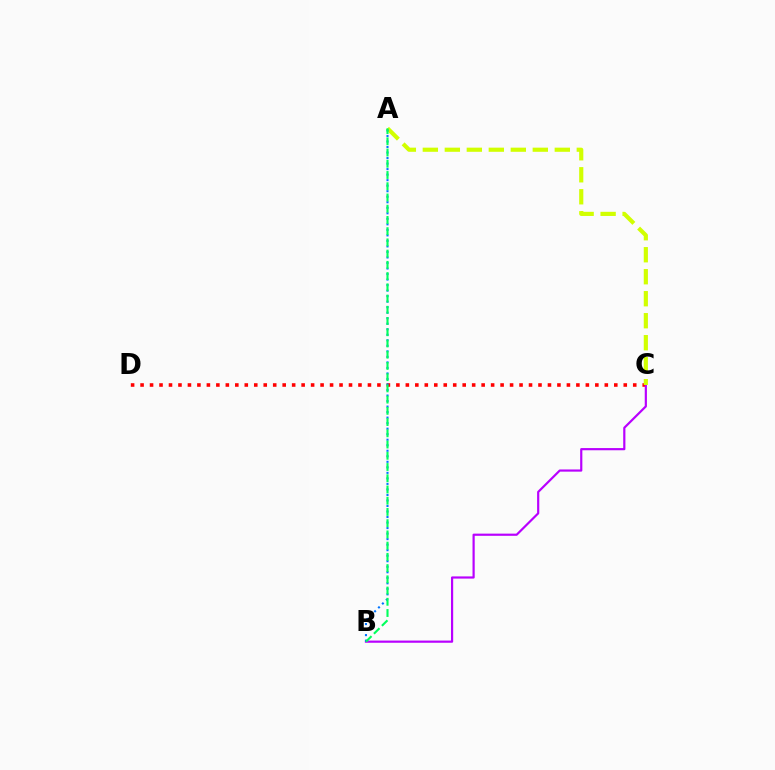{('C', 'D'): [{'color': '#ff0000', 'line_style': 'dotted', 'thickness': 2.57}], ('B', 'C'): [{'color': '#b900ff', 'line_style': 'solid', 'thickness': 1.58}], ('A', 'C'): [{'color': '#d1ff00', 'line_style': 'dashed', 'thickness': 2.99}], ('A', 'B'): [{'color': '#0074ff', 'line_style': 'dotted', 'thickness': 1.5}, {'color': '#00ff5c', 'line_style': 'dashed', 'thickness': 1.53}]}